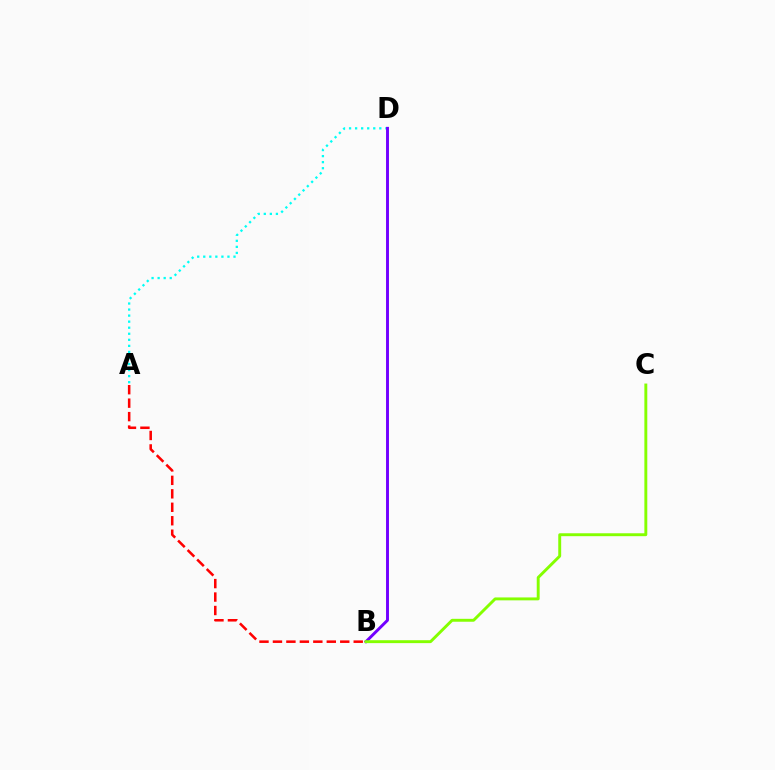{('A', 'D'): [{'color': '#00fff6', 'line_style': 'dotted', 'thickness': 1.64}], ('B', 'D'): [{'color': '#7200ff', 'line_style': 'solid', 'thickness': 2.11}], ('A', 'B'): [{'color': '#ff0000', 'line_style': 'dashed', 'thickness': 1.83}], ('B', 'C'): [{'color': '#84ff00', 'line_style': 'solid', 'thickness': 2.1}]}